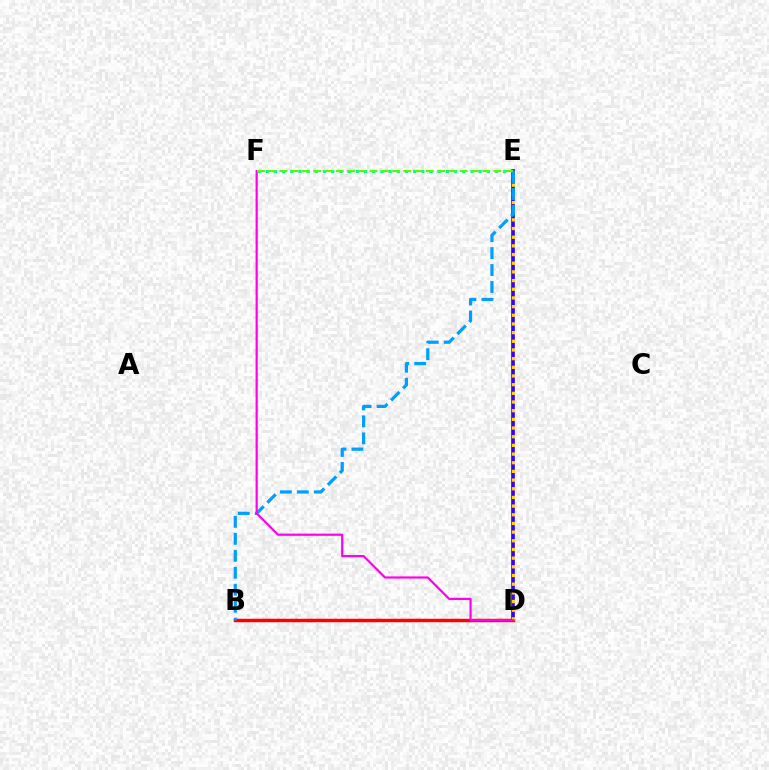{('D', 'E'): [{'color': '#3700ff', 'line_style': 'solid', 'thickness': 2.65}, {'color': '#ffd500', 'line_style': 'dotted', 'thickness': 2.36}], ('E', 'F'): [{'color': '#00ff86', 'line_style': 'dotted', 'thickness': 2.22}, {'color': '#4fff00', 'line_style': 'dashed', 'thickness': 1.53}], ('B', 'D'): [{'color': '#ff0000', 'line_style': 'solid', 'thickness': 2.5}], ('B', 'E'): [{'color': '#009eff', 'line_style': 'dashed', 'thickness': 2.31}], ('D', 'F'): [{'color': '#ff00ed', 'line_style': 'solid', 'thickness': 1.58}]}